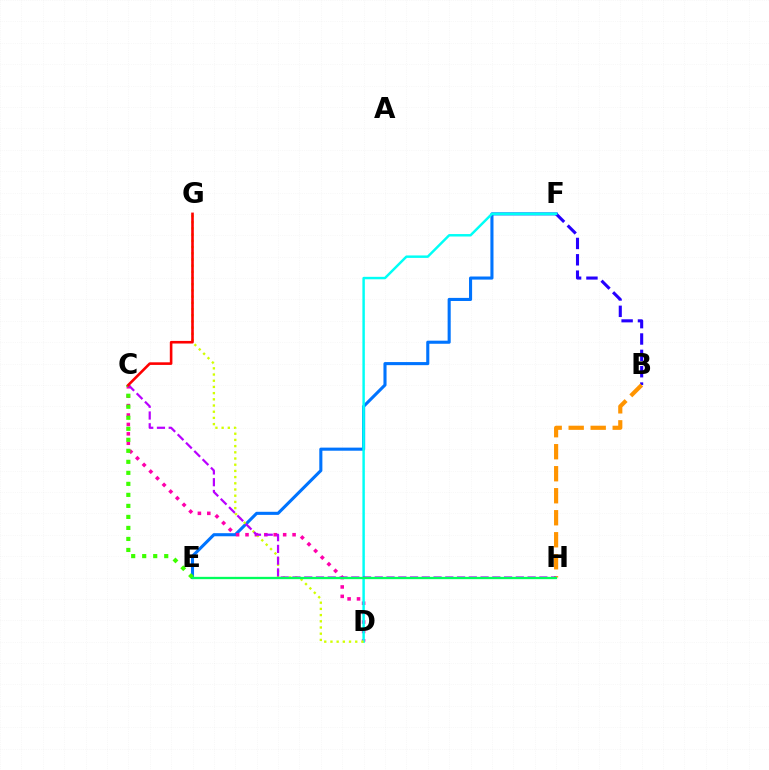{('E', 'F'): [{'color': '#0074ff', 'line_style': 'solid', 'thickness': 2.23}], ('C', 'D'): [{'color': '#ff00ac', 'line_style': 'dotted', 'thickness': 2.56}], ('C', 'E'): [{'color': '#3dff00', 'line_style': 'dotted', 'thickness': 2.99}], ('B', 'F'): [{'color': '#2500ff', 'line_style': 'dashed', 'thickness': 2.22}], ('D', 'F'): [{'color': '#00fff6', 'line_style': 'solid', 'thickness': 1.77}], ('B', 'H'): [{'color': '#ff9400', 'line_style': 'dashed', 'thickness': 2.99}], ('D', 'G'): [{'color': '#d1ff00', 'line_style': 'dotted', 'thickness': 1.68}], ('C', 'H'): [{'color': '#b900ff', 'line_style': 'dashed', 'thickness': 1.6}], ('E', 'H'): [{'color': '#00ff5c', 'line_style': 'solid', 'thickness': 1.66}], ('C', 'G'): [{'color': '#ff0000', 'line_style': 'solid', 'thickness': 1.88}]}